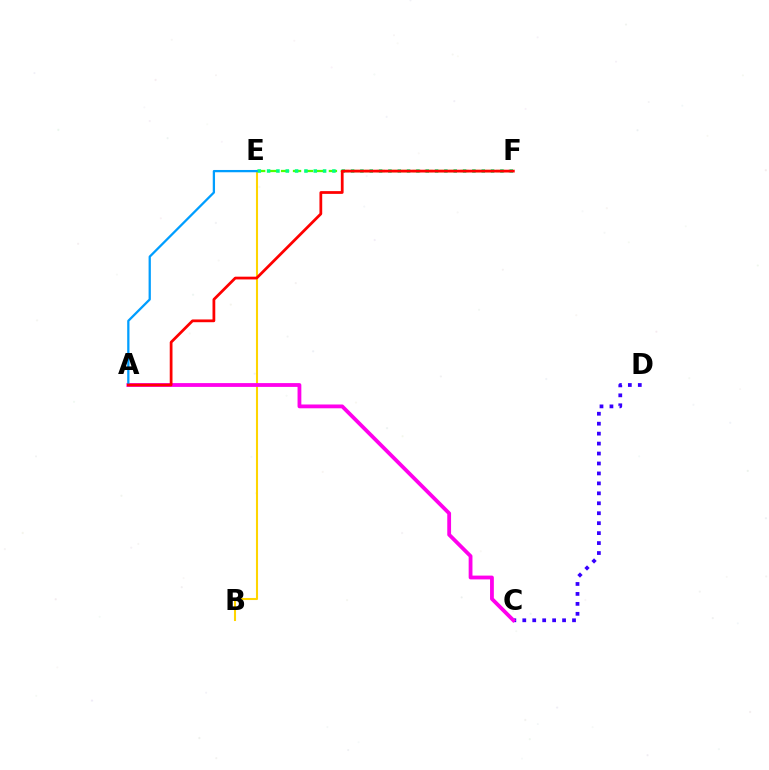{('E', 'F'): [{'color': '#4fff00', 'line_style': 'dashed', 'thickness': 1.62}, {'color': '#00ff86', 'line_style': 'dotted', 'thickness': 2.54}], ('B', 'E'): [{'color': '#ffd500', 'line_style': 'solid', 'thickness': 1.5}], ('C', 'D'): [{'color': '#3700ff', 'line_style': 'dotted', 'thickness': 2.7}], ('A', 'C'): [{'color': '#ff00ed', 'line_style': 'solid', 'thickness': 2.74}], ('A', 'E'): [{'color': '#009eff', 'line_style': 'solid', 'thickness': 1.64}], ('A', 'F'): [{'color': '#ff0000', 'line_style': 'solid', 'thickness': 1.99}]}